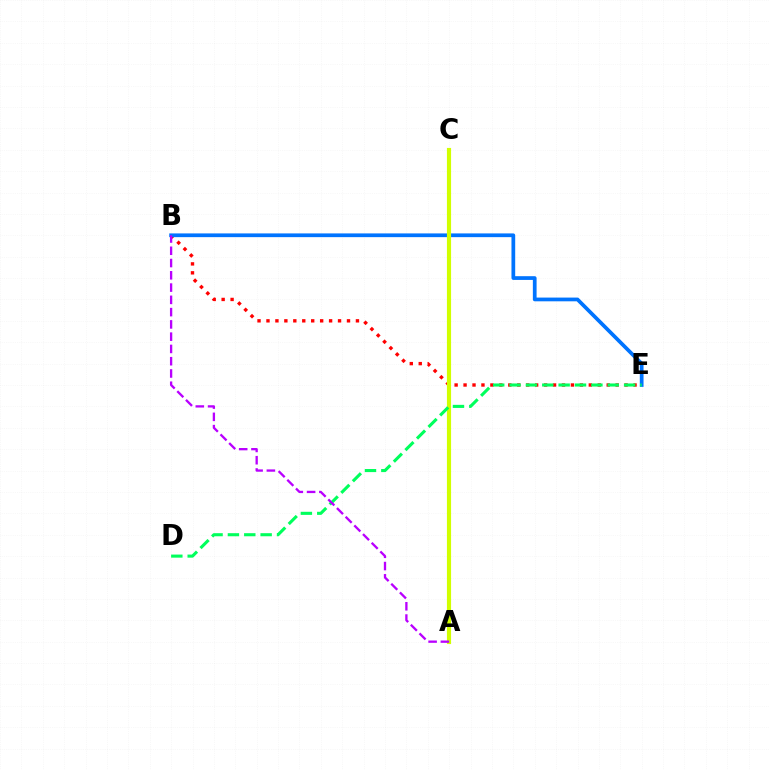{('B', 'E'): [{'color': '#ff0000', 'line_style': 'dotted', 'thickness': 2.43}, {'color': '#0074ff', 'line_style': 'solid', 'thickness': 2.69}], ('A', 'C'): [{'color': '#d1ff00', 'line_style': 'solid', 'thickness': 2.99}], ('D', 'E'): [{'color': '#00ff5c', 'line_style': 'dashed', 'thickness': 2.22}], ('A', 'B'): [{'color': '#b900ff', 'line_style': 'dashed', 'thickness': 1.67}]}